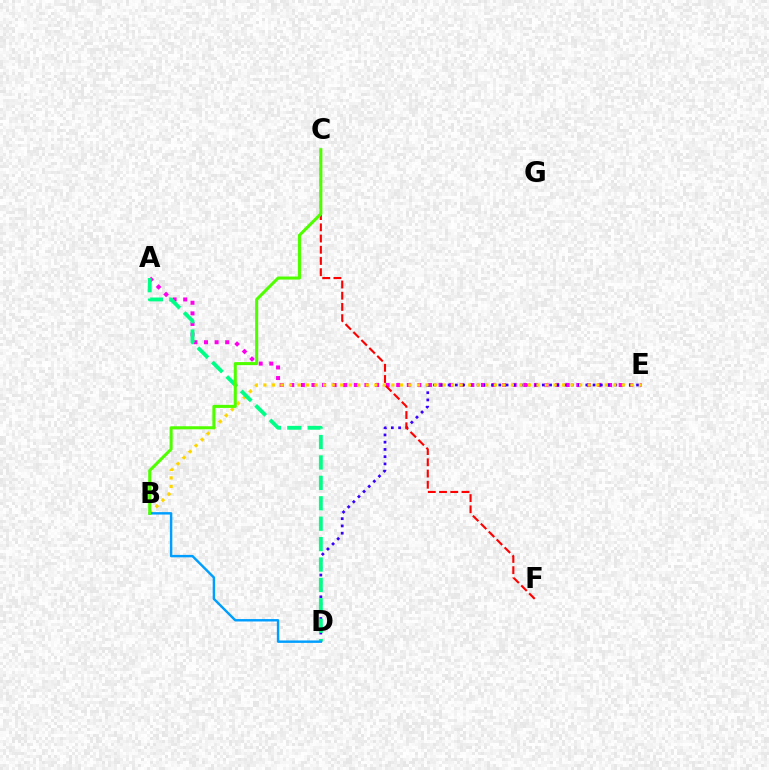{('A', 'E'): [{'color': '#ff00ed', 'line_style': 'dotted', 'thickness': 2.88}], ('D', 'E'): [{'color': '#3700ff', 'line_style': 'dotted', 'thickness': 1.97}], ('B', 'E'): [{'color': '#ffd500', 'line_style': 'dotted', 'thickness': 2.32}], ('C', 'F'): [{'color': '#ff0000', 'line_style': 'dashed', 'thickness': 1.52}], ('A', 'D'): [{'color': '#00ff86', 'line_style': 'dashed', 'thickness': 2.77}], ('B', 'D'): [{'color': '#009eff', 'line_style': 'solid', 'thickness': 1.75}], ('B', 'C'): [{'color': '#4fff00', 'line_style': 'solid', 'thickness': 2.2}]}